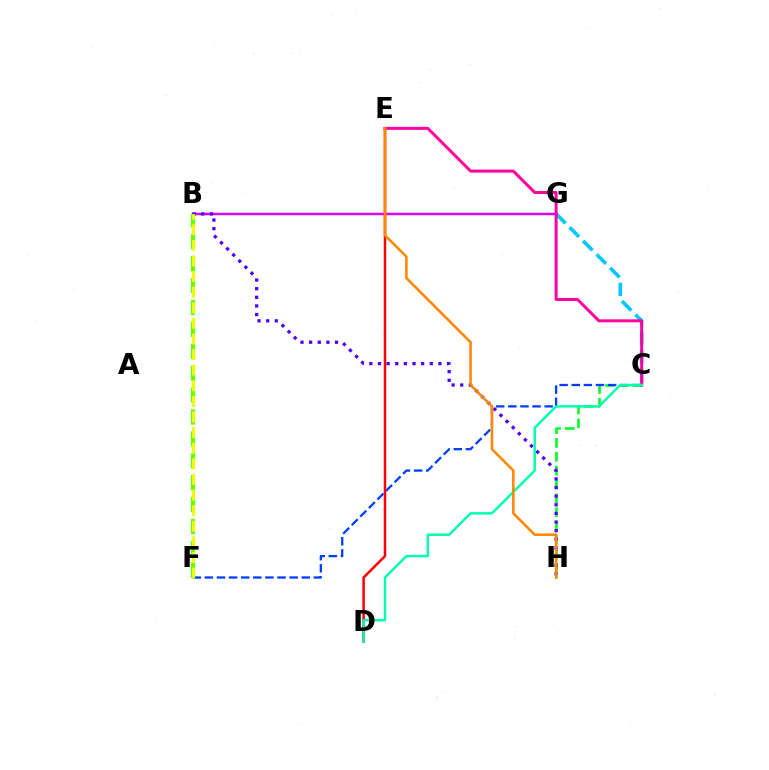{('C', 'G'): [{'color': '#00c7ff', 'line_style': 'dashed', 'thickness': 2.59}], ('B', 'G'): [{'color': '#d600ff', 'line_style': 'solid', 'thickness': 1.8}], ('C', 'H'): [{'color': '#00ff27', 'line_style': 'dashed', 'thickness': 1.88}], ('C', 'F'): [{'color': '#003fff', 'line_style': 'dashed', 'thickness': 1.65}], ('B', 'H'): [{'color': '#4f00ff', 'line_style': 'dotted', 'thickness': 2.35}], ('D', 'E'): [{'color': '#ff0000', 'line_style': 'solid', 'thickness': 1.81}], ('C', 'E'): [{'color': '#ff00a0', 'line_style': 'solid', 'thickness': 2.15}], ('C', 'D'): [{'color': '#00ffaf', 'line_style': 'solid', 'thickness': 1.75}], ('B', 'F'): [{'color': '#66ff00', 'line_style': 'dashed', 'thickness': 2.98}, {'color': '#eeff00', 'line_style': 'dashed', 'thickness': 2.12}], ('E', 'H'): [{'color': '#ff8800', 'line_style': 'solid', 'thickness': 1.86}]}